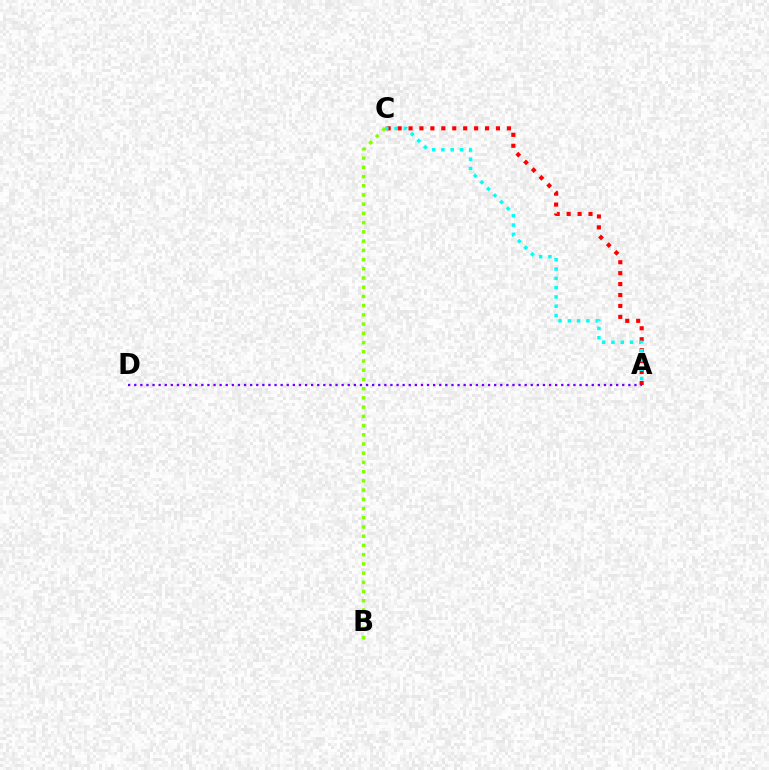{('B', 'C'): [{'color': '#84ff00', 'line_style': 'dotted', 'thickness': 2.51}], ('A', 'C'): [{'color': '#ff0000', 'line_style': 'dotted', 'thickness': 2.97}, {'color': '#00fff6', 'line_style': 'dotted', 'thickness': 2.52}], ('A', 'D'): [{'color': '#7200ff', 'line_style': 'dotted', 'thickness': 1.66}]}